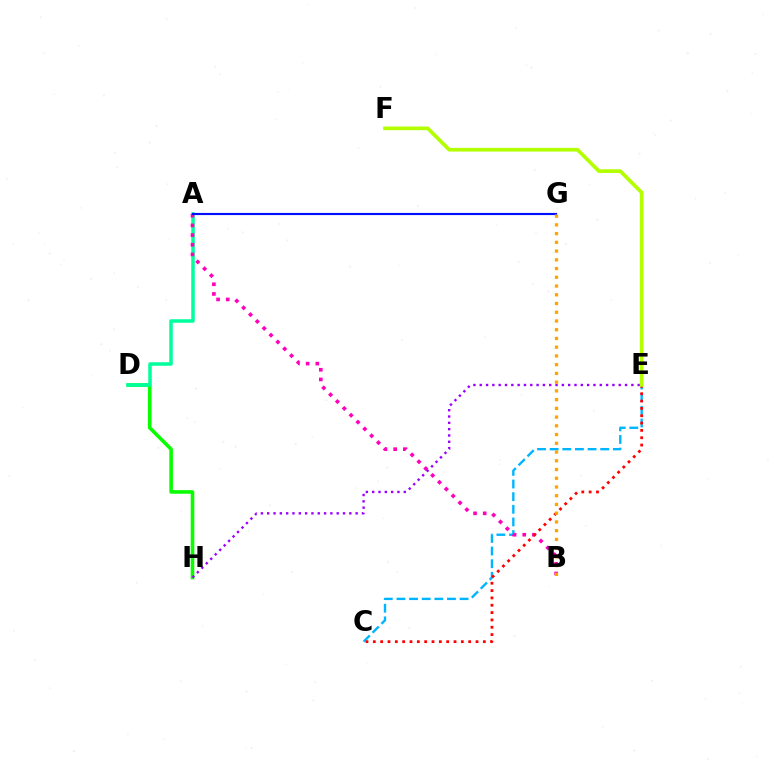{('D', 'H'): [{'color': '#08ff00', 'line_style': 'solid', 'thickness': 2.58}], ('C', 'E'): [{'color': '#00b5ff', 'line_style': 'dashed', 'thickness': 1.72}, {'color': '#ff0000', 'line_style': 'dotted', 'thickness': 1.99}], ('A', 'D'): [{'color': '#00ff9d', 'line_style': 'solid', 'thickness': 2.52}], ('A', 'B'): [{'color': '#ff00bd', 'line_style': 'dotted', 'thickness': 2.63}], ('E', 'H'): [{'color': '#9b00ff', 'line_style': 'dotted', 'thickness': 1.72}], ('A', 'G'): [{'color': '#0010ff', 'line_style': 'solid', 'thickness': 1.55}], ('E', 'F'): [{'color': '#b3ff00', 'line_style': 'solid', 'thickness': 2.64}], ('B', 'G'): [{'color': '#ffa500', 'line_style': 'dotted', 'thickness': 2.37}]}